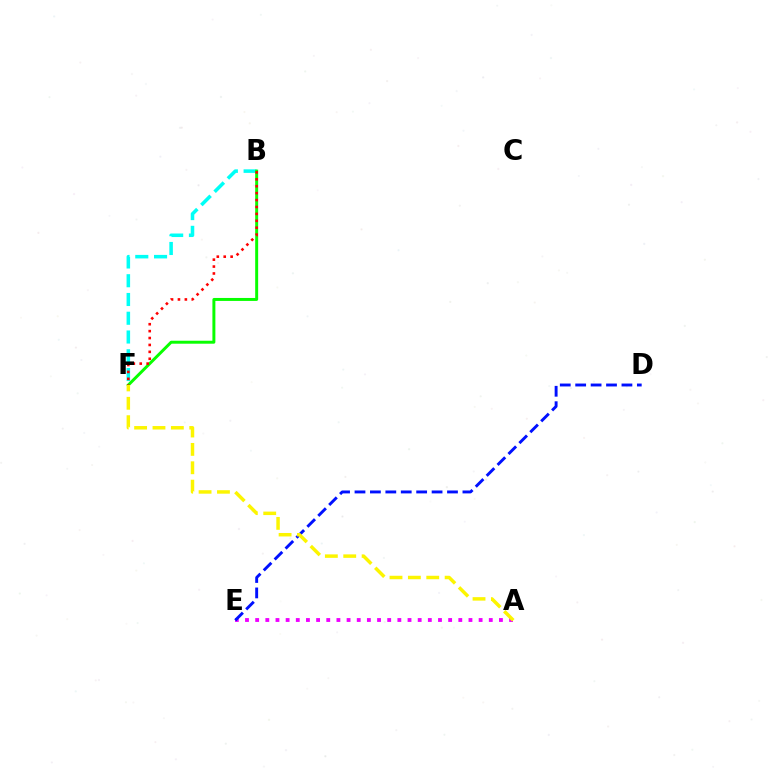{('A', 'E'): [{'color': '#ee00ff', 'line_style': 'dotted', 'thickness': 2.76}], ('B', 'F'): [{'color': '#00fff6', 'line_style': 'dashed', 'thickness': 2.55}, {'color': '#08ff00', 'line_style': 'solid', 'thickness': 2.13}, {'color': '#ff0000', 'line_style': 'dotted', 'thickness': 1.88}], ('D', 'E'): [{'color': '#0010ff', 'line_style': 'dashed', 'thickness': 2.09}], ('A', 'F'): [{'color': '#fcf500', 'line_style': 'dashed', 'thickness': 2.5}]}